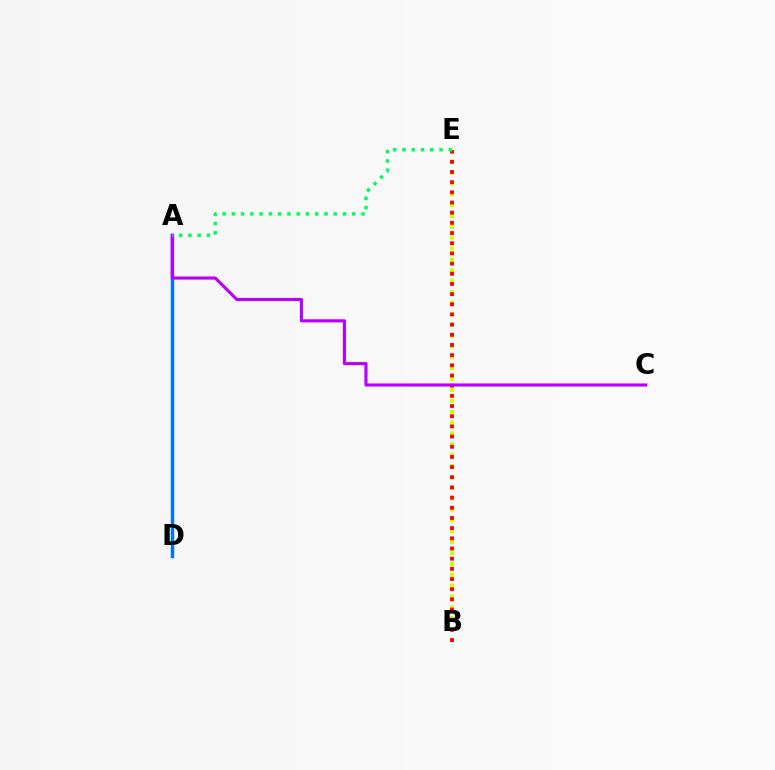{('A', 'D'): [{'color': '#0074ff', 'line_style': 'solid', 'thickness': 2.44}], ('B', 'E'): [{'color': '#d1ff00', 'line_style': 'dotted', 'thickness': 2.95}, {'color': '#ff0000', 'line_style': 'dotted', 'thickness': 2.76}], ('A', 'C'): [{'color': '#b900ff', 'line_style': 'solid', 'thickness': 2.24}], ('A', 'E'): [{'color': '#00ff5c', 'line_style': 'dotted', 'thickness': 2.52}]}